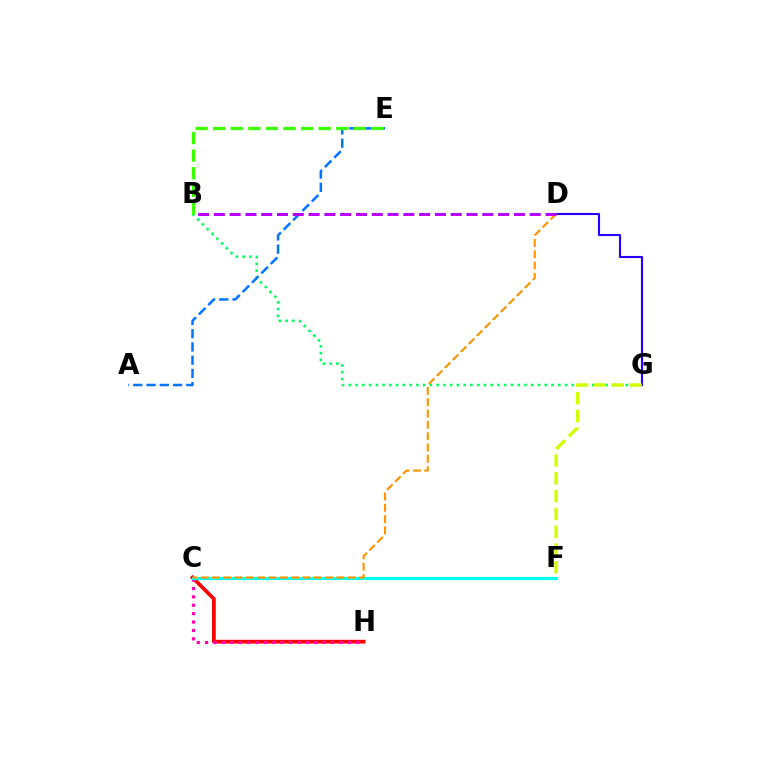{('C', 'H'): [{'color': '#ff0000', 'line_style': 'solid', 'thickness': 2.68}, {'color': '#ff00ac', 'line_style': 'dotted', 'thickness': 2.28}], ('D', 'G'): [{'color': '#2500ff', 'line_style': 'solid', 'thickness': 1.53}], ('B', 'G'): [{'color': '#00ff5c', 'line_style': 'dotted', 'thickness': 1.84}], ('A', 'E'): [{'color': '#0074ff', 'line_style': 'dashed', 'thickness': 1.8}], ('F', 'G'): [{'color': '#d1ff00', 'line_style': 'dashed', 'thickness': 2.42}], ('B', 'E'): [{'color': '#3dff00', 'line_style': 'dashed', 'thickness': 2.39}], ('C', 'F'): [{'color': '#00fff6', 'line_style': 'solid', 'thickness': 2.27}], ('C', 'D'): [{'color': '#ff9400', 'line_style': 'dashed', 'thickness': 1.54}], ('B', 'D'): [{'color': '#b900ff', 'line_style': 'dashed', 'thickness': 2.15}]}